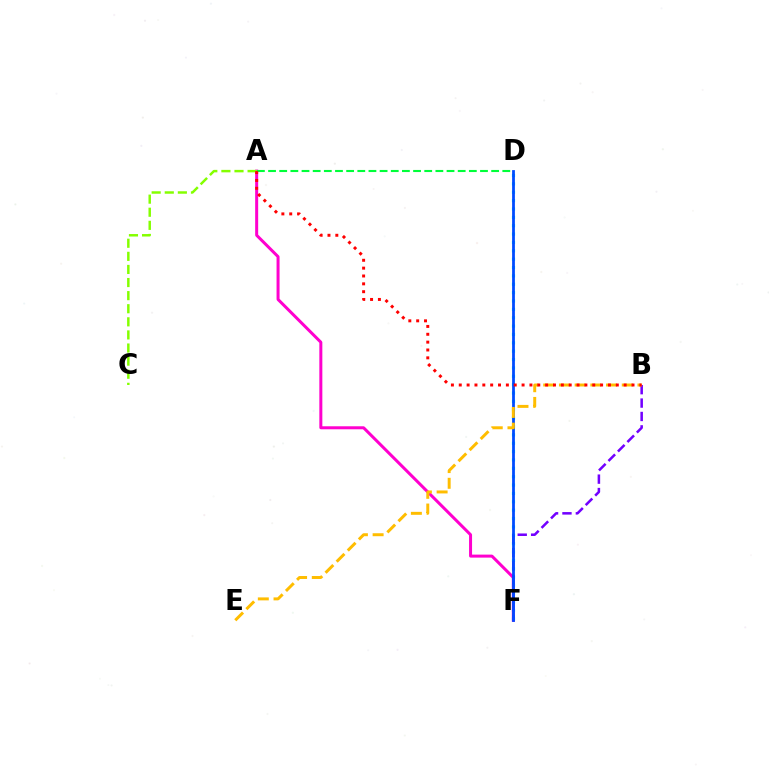{('D', 'F'): [{'color': '#00fff6', 'line_style': 'dotted', 'thickness': 2.27}, {'color': '#004bff', 'line_style': 'solid', 'thickness': 2.0}], ('A', 'F'): [{'color': '#ff00cf', 'line_style': 'solid', 'thickness': 2.16}], ('B', 'F'): [{'color': '#7200ff', 'line_style': 'dashed', 'thickness': 1.82}], ('A', 'C'): [{'color': '#84ff00', 'line_style': 'dashed', 'thickness': 1.78}], ('A', 'D'): [{'color': '#00ff39', 'line_style': 'dashed', 'thickness': 1.52}], ('B', 'E'): [{'color': '#ffbd00', 'line_style': 'dashed', 'thickness': 2.13}], ('A', 'B'): [{'color': '#ff0000', 'line_style': 'dotted', 'thickness': 2.13}]}